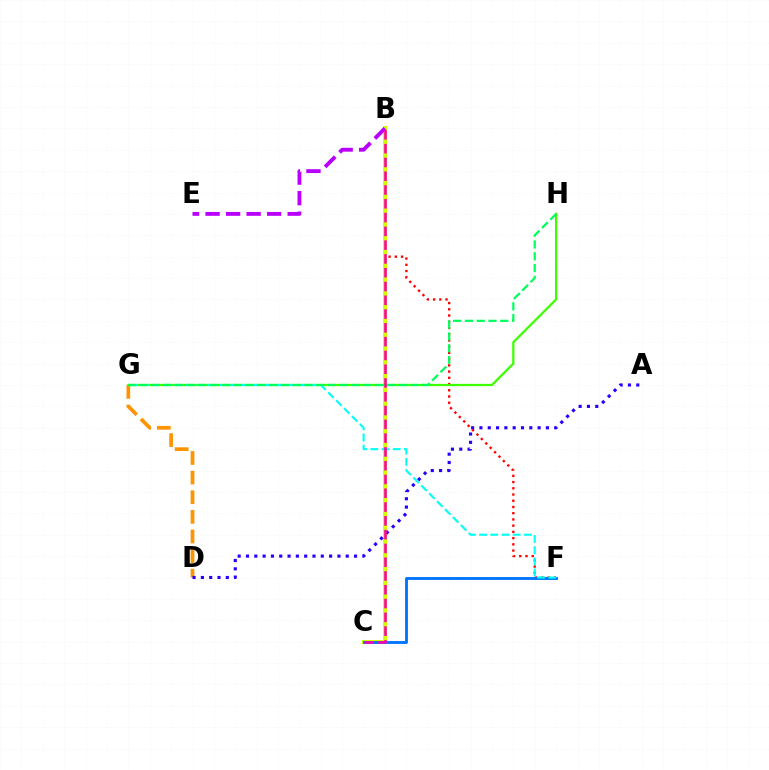{('D', 'G'): [{'color': '#ff9400', 'line_style': 'dashed', 'thickness': 2.67}], ('B', 'F'): [{'color': '#ff0000', 'line_style': 'dotted', 'thickness': 1.69}], ('B', 'C'): [{'color': '#d1ff00', 'line_style': 'solid', 'thickness': 2.91}, {'color': '#ff00ac', 'line_style': 'dashed', 'thickness': 1.87}], ('C', 'F'): [{'color': '#0074ff', 'line_style': 'solid', 'thickness': 2.06}], ('B', 'E'): [{'color': '#b900ff', 'line_style': 'dashed', 'thickness': 2.79}], ('G', 'H'): [{'color': '#3dff00', 'line_style': 'solid', 'thickness': 1.63}, {'color': '#00ff5c', 'line_style': 'dashed', 'thickness': 1.6}], ('F', 'G'): [{'color': '#00fff6', 'line_style': 'dashed', 'thickness': 1.52}], ('A', 'D'): [{'color': '#2500ff', 'line_style': 'dotted', 'thickness': 2.26}]}